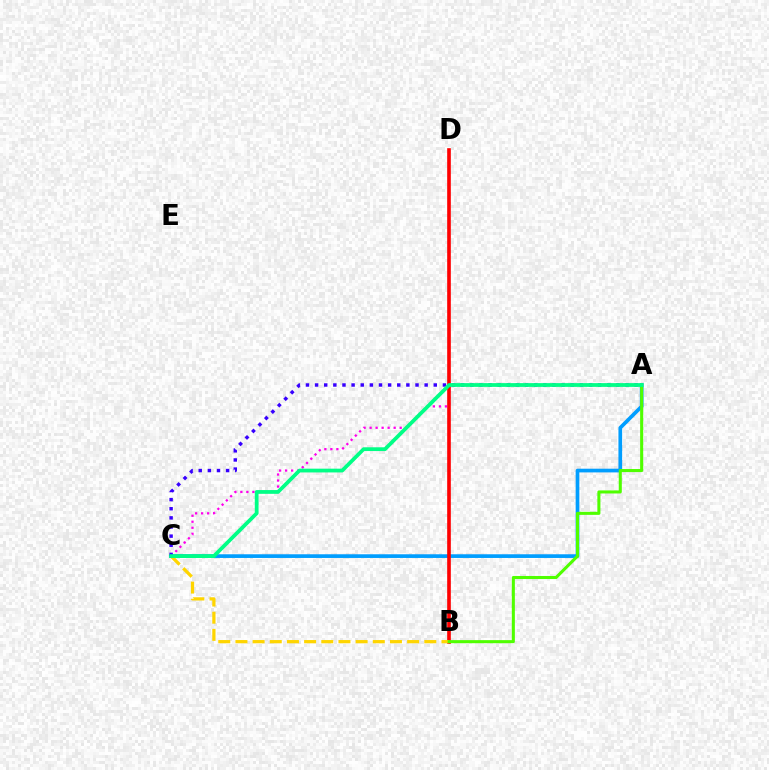{('A', 'C'): [{'color': '#ff00ed', 'line_style': 'dotted', 'thickness': 1.63}, {'color': '#009eff', 'line_style': 'solid', 'thickness': 2.66}, {'color': '#3700ff', 'line_style': 'dotted', 'thickness': 2.48}, {'color': '#00ff86', 'line_style': 'solid', 'thickness': 2.71}], ('B', 'D'): [{'color': '#ff0000', 'line_style': 'solid', 'thickness': 2.62}], ('B', 'C'): [{'color': '#ffd500', 'line_style': 'dashed', 'thickness': 2.33}], ('A', 'B'): [{'color': '#4fff00', 'line_style': 'solid', 'thickness': 2.2}]}